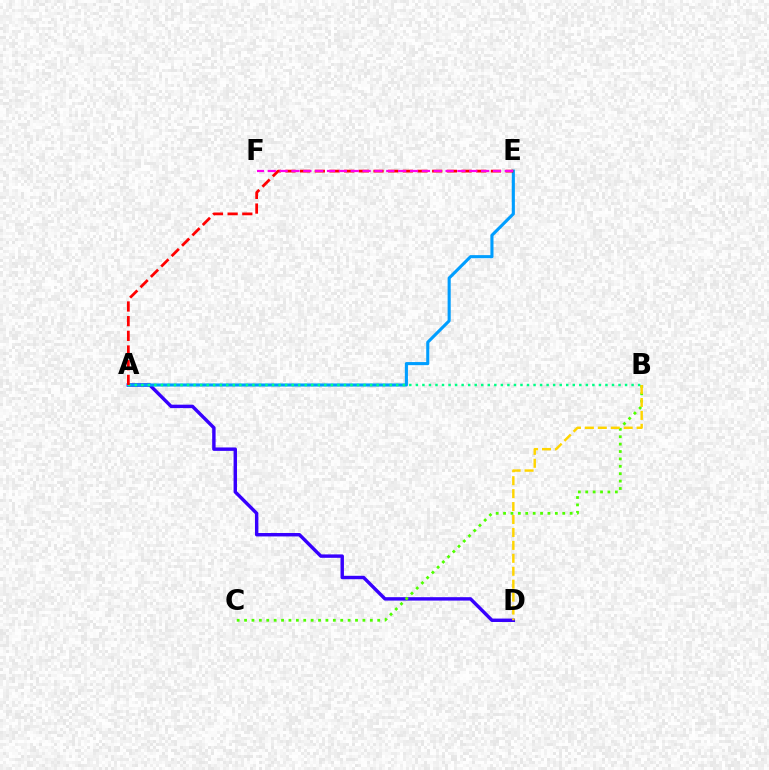{('A', 'D'): [{'color': '#3700ff', 'line_style': 'solid', 'thickness': 2.46}], ('B', 'C'): [{'color': '#4fff00', 'line_style': 'dotted', 'thickness': 2.01}], ('A', 'E'): [{'color': '#009eff', 'line_style': 'solid', 'thickness': 2.23}, {'color': '#ff0000', 'line_style': 'dashed', 'thickness': 1.99}], ('A', 'B'): [{'color': '#00ff86', 'line_style': 'dotted', 'thickness': 1.78}], ('B', 'D'): [{'color': '#ffd500', 'line_style': 'dashed', 'thickness': 1.76}], ('E', 'F'): [{'color': '#ff00ed', 'line_style': 'dashed', 'thickness': 1.61}]}